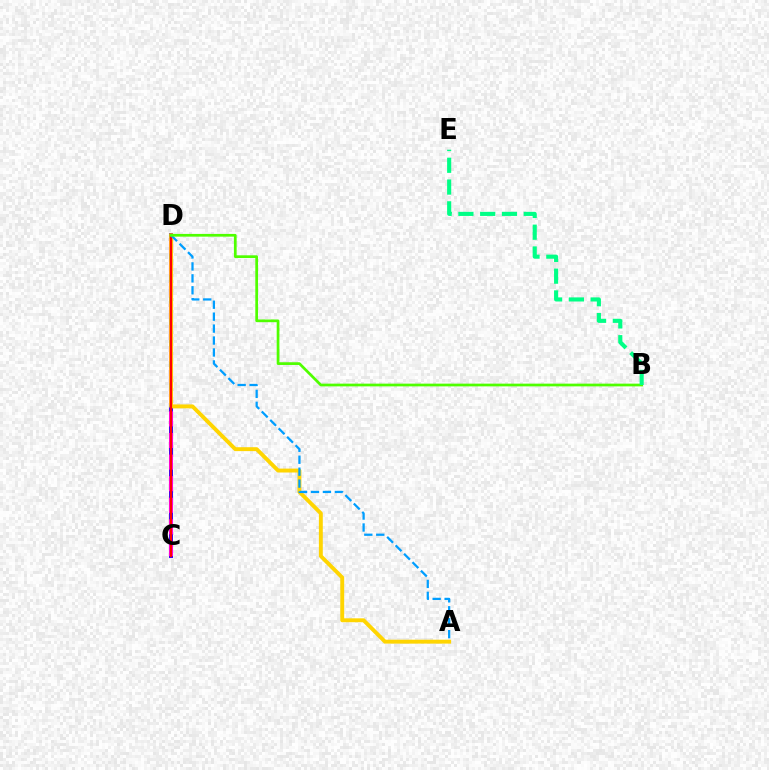{('C', 'D'): [{'color': '#3700ff', 'line_style': 'solid', 'thickness': 2.88}, {'color': '#ff00ed', 'line_style': 'dashed', 'thickness': 2.93}, {'color': '#ff0000', 'line_style': 'solid', 'thickness': 1.62}], ('A', 'D'): [{'color': '#ffd500', 'line_style': 'solid', 'thickness': 2.81}, {'color': '#009eff', 'line_style': 'dashed', 'thickness': 1.62}], ('B', 'D'): [{'color': '#4fff00', 'line_style': 'solid', 'thickness': 1.96}], ('B', 'E'): [{'color': '#00ff86', 'line_style': 'dashed', 'thickness': 2.96}]}